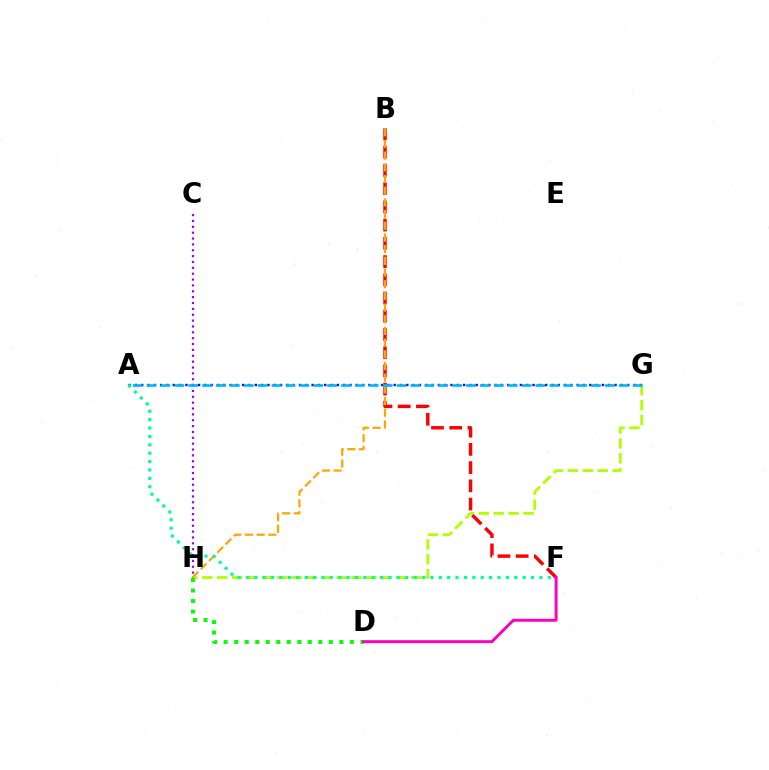{('G', 'H'): [{'color': '#b3ff00', 'line_style': 'dashed', 'thickness': 2.03}], ('C', 'H'): [{'color': '#9b00ff', 'line_style': 'dotted', 'thickness': 1.59}], ('A', 'G'): [{'color': '#0010ff', 'line_style': 'dotted', 'thickness': 1.71}, {'color': '#00b5ff', 'line_style': 'dashed', 'thickness': 1.89}], ('B', 'F'): [{'color': '#ff0000', 'line_style': 'dashed', 'thickness': 2.48}], ('D', 'H'): [{'color': '#08ff00', 'line_style': 'dotted', 'thickness': 2.86}], ('B', 'H'): [{'color': '#ffa500', 'line_style': 'dashed', 'thickness': 1.59}], ('A', 'F'): [{'color': '#00ff9d', 'line_style': 'dotted', 'thickness': 2.28}], ('D', 'F'): [{'color': '#ff00bd', 'line_style': 'solid', 'thickness': 2.11}]}